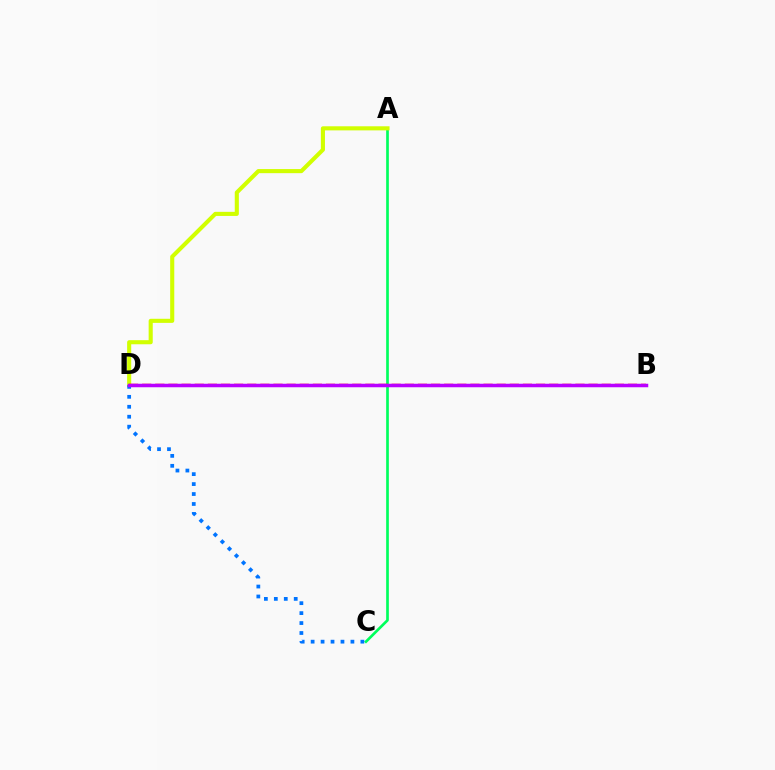{('A', 'C'): [{'color': '#00ff5c', 'line_style': 'solid', 'thickness': 1.93}], ('A', 'D'): [{'color': '#d1ff00', 'line_style': 'solid', 'thickness': 2.95}], ('C', 'D'): [{'color': '#0074ff', 'line_style': 'dotted', 'thickness': 2.7}], ('B', 'D'): [{'color': '#ff0000', 'line_style': 'dashed', 'thickness': 1.78}, {'color': '#b900ff', 'line_style': 'solid', 'thickness': 2.52}]}